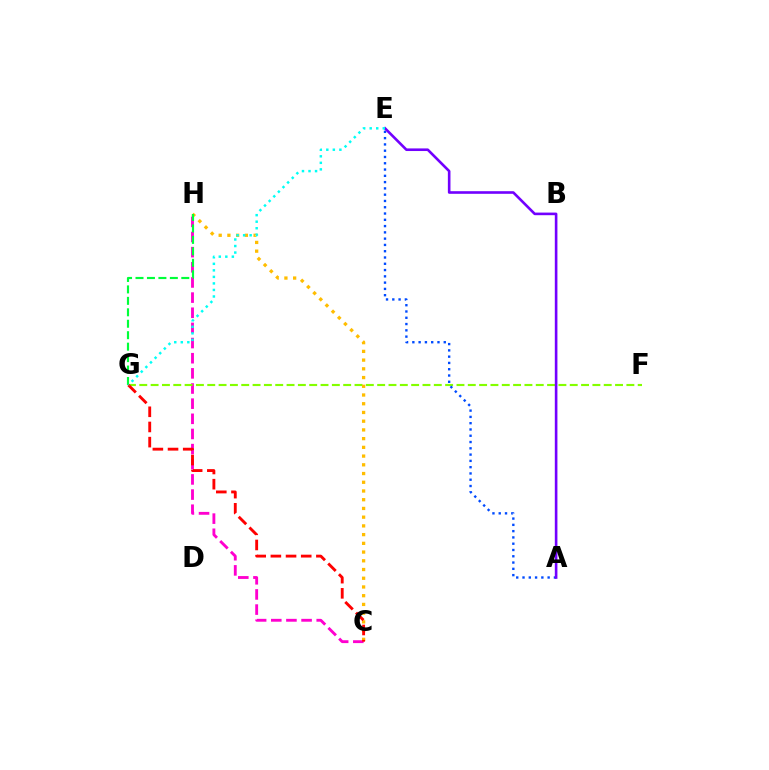{('C', 'H'): [{'color': '#ff00cf', 'line_style': 'dashed', 'thickness': 2.06}, {'color': '#ffbd00', 'line_style': 'dotted', 'thickness': 2.37}], ('F', 'G'): [{'color': '#84ff00', 'line_style': 'dashed', 'thickness': 1.54}], ('G', 'H'): [{'color': '#00ff39', 'line_style': 'dashed', 'thickness': 1.56}], ('C', 'G'): [{'color': '#ff0000', 'line_style': 'dashed', 'thickness': 2.06}], ('A', 'E'): [{'color': '#004bff', 'line_style': 'dotted', 'thickness': 1.71}, {'color': '#7200ff', 'line_style': 'solid', 'thickness': 1.88}], ('E', 'G'): [{'color': '#00fff6', 'line_style': 'dotted', 'thickness': 1.77}]}